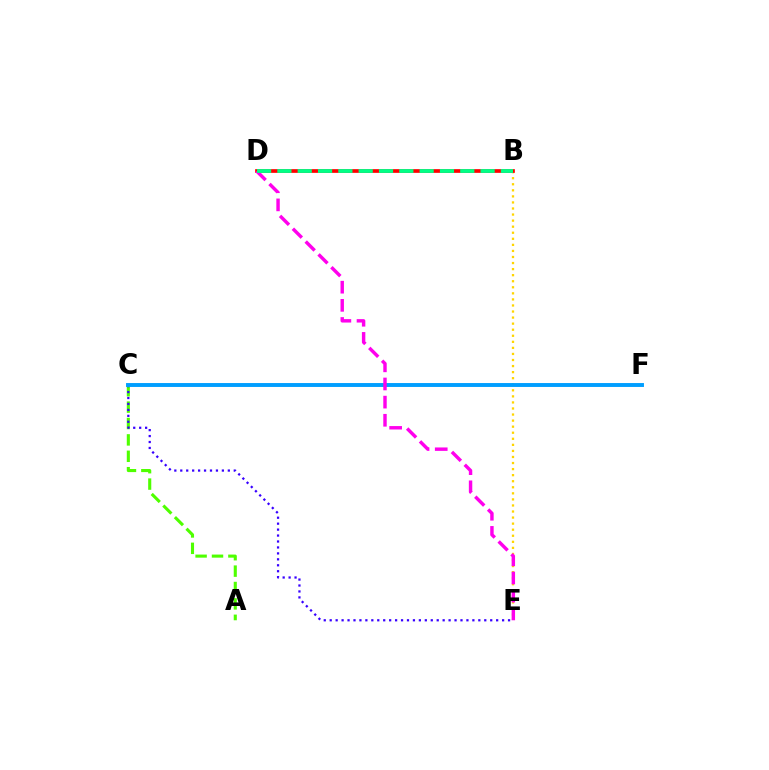{('B', 'E'): [{'color': '#ffd500', 'line_style': 'dotted', 'thickness': 1.65}], ('A', 'C'): [{'color': '#4fff00', 'line_style': 'dashed', 'thickness': 2.23}], ('C', 'E'): [{'color': '#3700ff', 'line_style': 'dotted', 'thickness': 1.62}], ('C', 'F'): [{'color': '#009eff', 'line_style': 'solid', 'thickness': 2.81}], ('B', 'D'): [{'color': '#ff0000', 'line_style': 'solid', 'thickness': 2.66}, {'color': '#00ff86', 'line_style': 'dashed', 'thickness': 2.76}], ('D', 'E'): [{'color': '#ff00ed', 'line_style': 'dashed', 'thickness': 2.47}]}